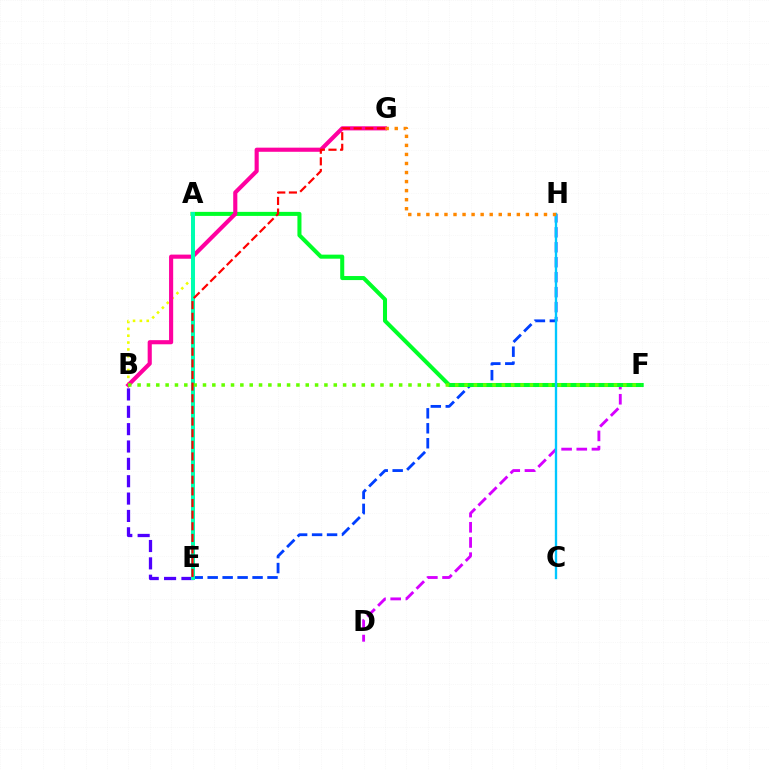{('D', 'F'): [{'color': '#d600ff', 'line_style': 'dashed', 'thickness': 2.06}], ('E', 'H'): [{'color': '#003fff', 'line_style': 'dashed', 'thickness': 2.03}], ('B', 'E'): [{'color': '#4f00ff', 'line_style': 'dashed', 'thickness': 2.36}], ('A', 'F'): [{'color': '#00ff27', 'line_style': 'solid', 'thickness': 2.91}], ('A', 'B'): [{'color': '#eeff00', 'line_style': 'dotted', 'thickness': 1.86}], ('B', 'G'): [{'color': '#ff00a0', 'line_style': 'solid', 'thickness': 2.97}], ('A', 'E'): [{'color': '#00ffaf', 'line_style': 'solid', 'thickness': 2.88}], ('B', 'F'): [{'color': '#66ff00', 'line_style': 'dotted', 'thickness': 2.54}], ('E', 'G'): [{'color': '#ff0000', 'line_style': 'dashed', 'thickness': 1.58}], ('C', 'H'): [{'color': '#00c7ff', 'line_style': 'solid', 'thickness': 1.69}], ('G', 'H'): [{'color': '#ff8800', 'line_style': 'dotted', 'thickness': 2.46}]}